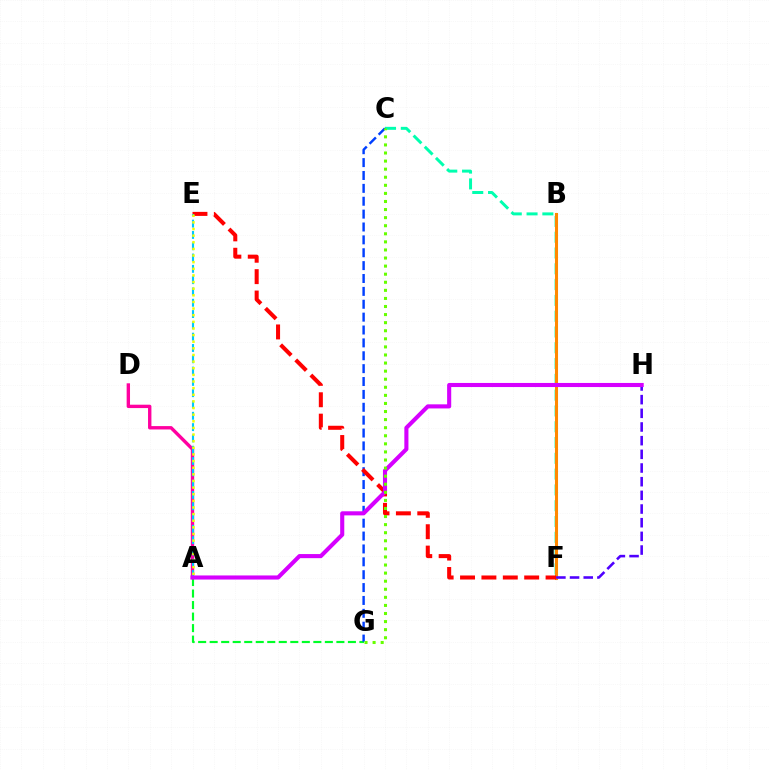{('C', 'F'): [{'color': '#00ffaf', 'line_style': 'dashed', 'thickness': 2.15}], ('A', 'G'): [{'color': '#00ff27', 'line_style': 'dashed', 'thickness': 1.57}], ('B', 'F'): [{'color': '#ff8800', 'line_style': 'solid', 'thickness': 2.2}], ('A', 'D'): [{'color': '#ff00a0', 'line_style': 'solid', 'thickness': 2.43}], ('C', 'G'): [{'color': '#003fff', 'line_style': 'dashed', 'thickness': 1.75}, {'color': '#66ff00', 'line_style': 'dotted', 'thickness': 2.2}], ('F', 'H'): [{'color': '#4f00ff', 'line_style': 'dashed', 'thickness': 1.86}], ('E', 'F'): [{'color': '#ff0000', 'line_style': 'dashed', 'thickness': 2.91}], ('A', 'E'): [{'color': '#00c7ff', 'line_style': 'dashed', 'thickness': 1.54}, {'color': '#eeff00', 'line_style': 'dotted', 'thickness': 1.8}], ('A', 'H'): [{'color': '#d600ff', 'line_style': 'solid', 'thickness': 2.95}]}